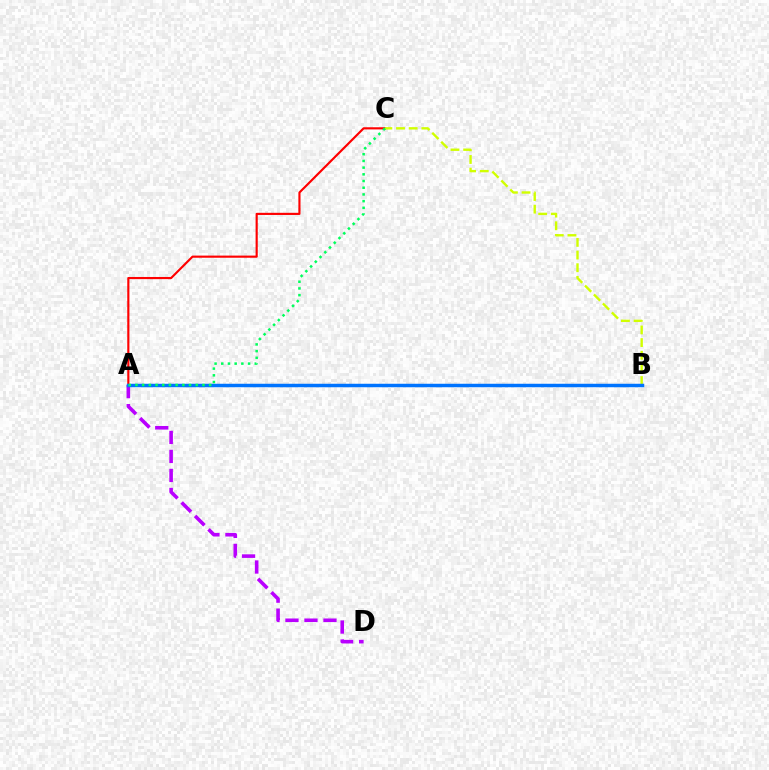{('A', 'C'): [{'color': '#ff0000', 'line_style': 'solid', 'thickness': 1.55}, {'color': '#00ff5c', 'line_style': 'dotted', 'thickness': 1.82}], ('A', 'D'): [{'color': '#b900ff', 'line_style': 'dashed', 'thickness': 2.58}], ('B', 'C'): [{'color': '#d1ff00', 'line_style': 'dashed', 'thickness': 1.72}], ('A', 'B'): [{'color': '#0074ff', 'line_style': 'solid', 'thickness': 2.51}]}